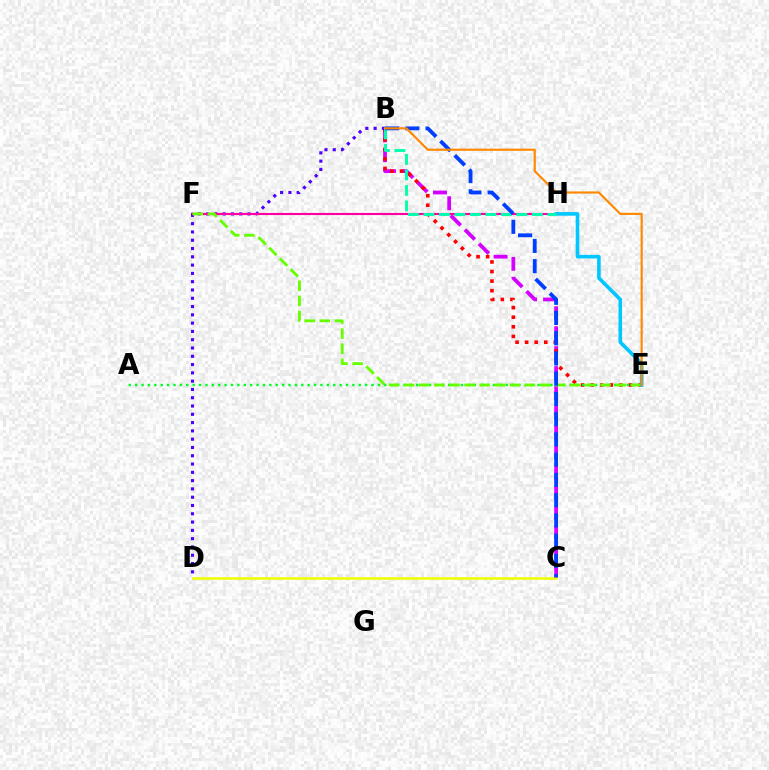{('B', 'C'): [{'color': '#d600ff', 'line_style': 'dashed', 'thickness': 2.71}, {'color': '#003fff', 'line_style': 'dashed', 'thickness': 2.75}], ('B', 'E'): [{'color': '#ff0000', 'line_style': 'dotted', 'thickness': 2.6}, {'color': '#ff8800', 'line_style': 'solid', 'thickness': 1.55}], ('A', 'E'): [{'color': '#00ff27', 'line_style': 'dotted', 'thickness': 1.74}], ('C', 'D'): [{'color': '#eeff00', 'line_style': 'solid', 'thickness': 1.86}], ('B', 'D'): [{'color': '#4f00ff', 'line_style': 'dotted', 'thickness': 2.25}], ('F', 'H'): [{'color': '#ff00a0', 'line_style': 'solid', 'thickness': 1.53}], ('E', 'F'): [{'color': '#66ff00', 'line_style': 'dashed', 'thickness': 2.05}], ('E', 'H'): [{'color': '#00c7ff', 'line_style': 'solid', 'thickness': 2.59}], ('B', 'H'): [{'color': '#00ffaf', 'line_style': 'dashed', 'thickness': 2.11}]}